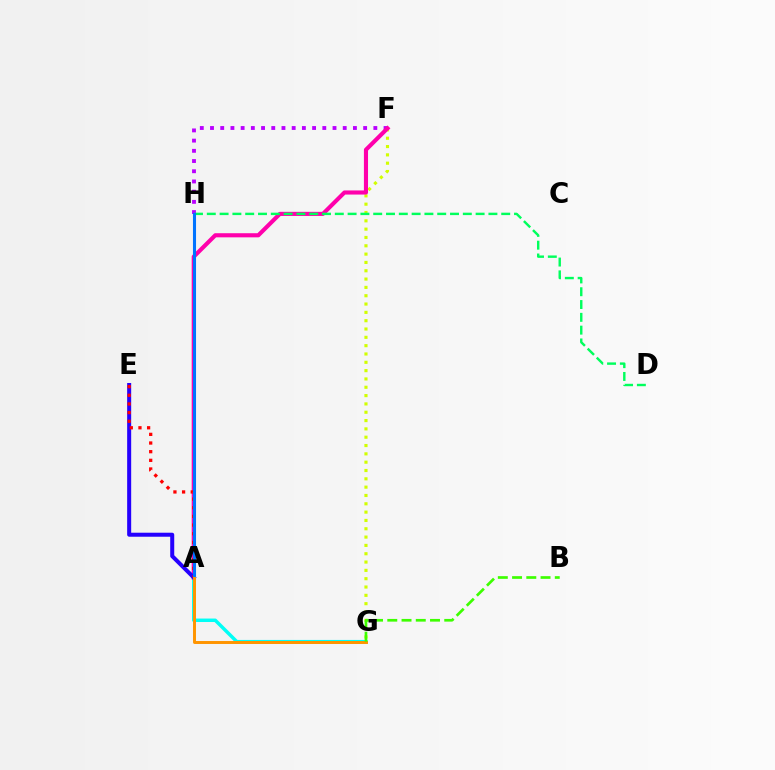{('F', 'H'): [{'color': '#b900ff', 'line_style': 'dotted', 'thickness': 2.77}], ('F', 'G'): [{'color': '#d1ff00', 'line_style': 'dotted', 'thickness': 2.26}], ('A', 'G'): [{'color': '#00fff6', 'line_style': 'solid', 'thickness': 2.49}, {'color': '#ff9400', 'line_style': 'solid', 'thickness': 2.13}], ('A', 'F'): [{'color': '#ff00ac', 'line_style': 'solid', 'thickness': 2.97}], ('A', 'E'): [{'color': '#2500ff', 'line_style': 'solid', 'thickness': 2.89}, {'color': '#ff0000', 'line_style': 'dotted', 'thickness': 2.35}], ('D', 'H'): [{'color': '#00ff5c', 'line_style': 'dashed', 'thickness': 1.74}], ('A', 'H'): [{'color': '#0074ff', 'line_style': 'solid', 'thickness': 2.21}], ('B', 'G'): [{'color': '#3dff00', 'line_style': 'dashed', 'thickness': 1.93}]}